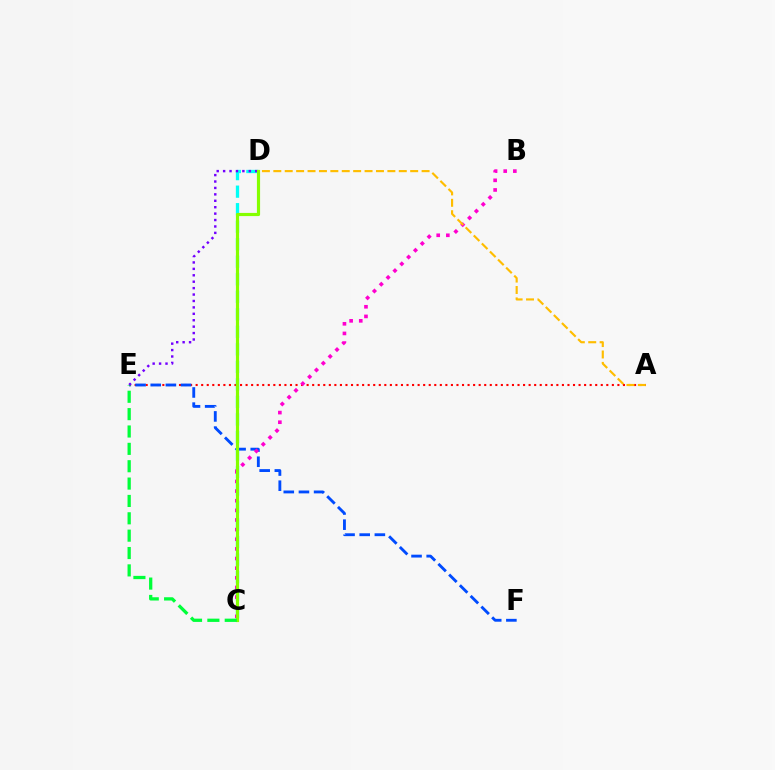{('A', 'E'): [{'color': '#ff0000', 'line_style': 'dotted', 'thickness': 1.51}], ('C', 'D'): [{'color': '#00fff6', 'line_style': 'dashed', 'thickness': 2.38}, {'color': '#84ff00', 'line_style': 'solid', 'thickness': 2.28}], ('E', 'F'): [{'color': '#004bff', 'line_style': 'dashed', 'thickness': 2.06}], ('D', 'E'): [{'color': '#7200ff', 'line_style': 'dotted', 'thickness': 1.74}], ('B', 'C'): [{'color': '#ff00cf', 'line_style': 'dotted', 'thickness': 2.62}], ('C', 'E'): [{'color': '#00ff39', 'line_style': 'dashed', 'thickness': 2.36}], ('A', 'D'): [{'color': '#ffbd00', 'line_style': 'dashed', 'thickness': 1.55}]}